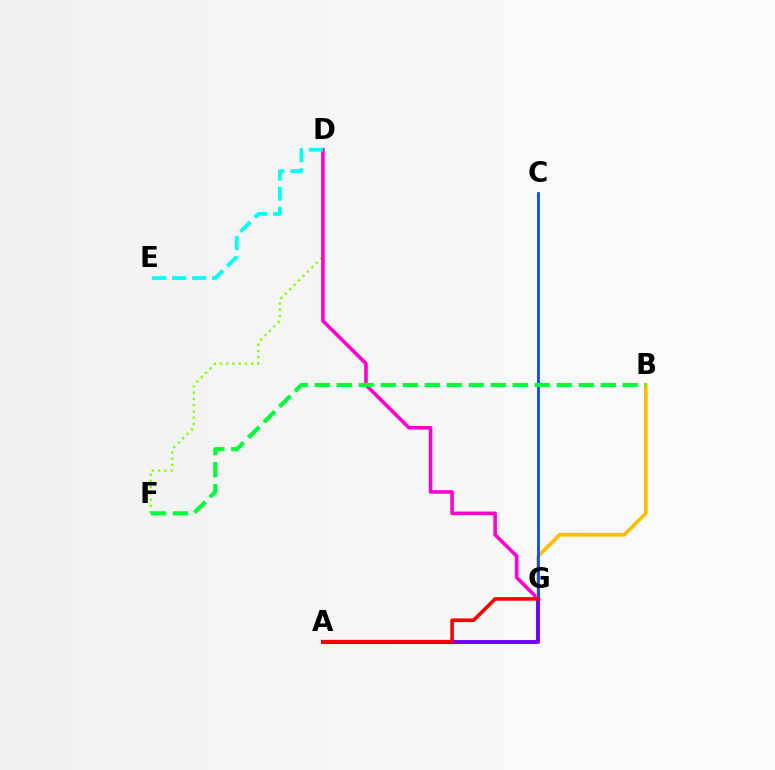{('D', 'F'): [{'color': '#84ff00', 'line_style': 'dotted', 'thickness': 1.7}], ('D', 'G'): [{'color': '#ff00cf', 'line_style': 'solid', 'thickness': 2.58}], ('B', 'G'): [{'color': '#ffbd00', 'line_style': 'solid', 'thickness': 2.64}], ('C', 'G'): [{'color': '#004bff', 'line_style': 'solid', 'thickness': 1.98}], ('D', 'E'): [{'color': '#00fff6', 'line_style': 'dashed', 'thickness': 2.72}], ('B', 'F'): [{'color': '#00ff39', 'line_style': 'dashed', 'thickness': 2.99}], ('A', 'G'): [{'color': '#7200ff', 'line_style': 'solid', 'thickness': 2.82}, {'color': '#ff0000', 'line_style': 'solid', 'thickness': 2.59}]}